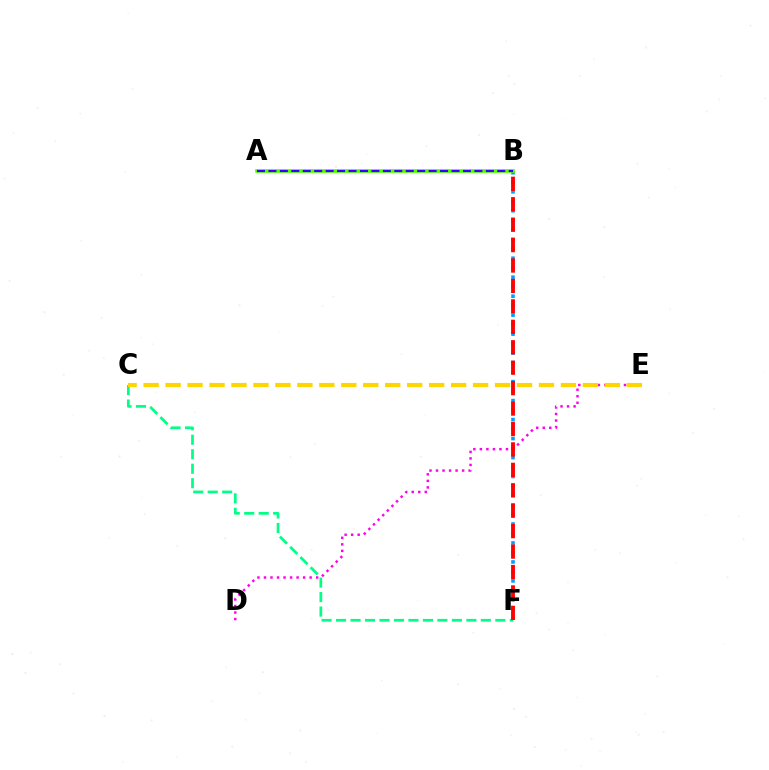{('C', 'F'): [{'color': '#00ff86', 'line_style': 'dashed', 'thickness': 1.97}], ('B', 'F'): [{'color': '#009eff', 'line_style': 'dotted', 'thickness': 2.58}, {'color': '#ff0000', 'line_style': 'dashed', 'thickness': 2.78}], ('A', 'B'): [{'color': '#4fff00', 'line_style': 'solid', 'thickness': 2.61}, {'color': '#3700ff', 'line_style': 'dashed', 'thickness': 1.55}], ('D', 'E'): [{'color': '#ff00ed', 'line_style': 'dotted', 'thickness': 1.77}], ('C', 'E'): [{'color': '#ffd500', 'line_style': 'dashed', 'thickness': 2.98}]}